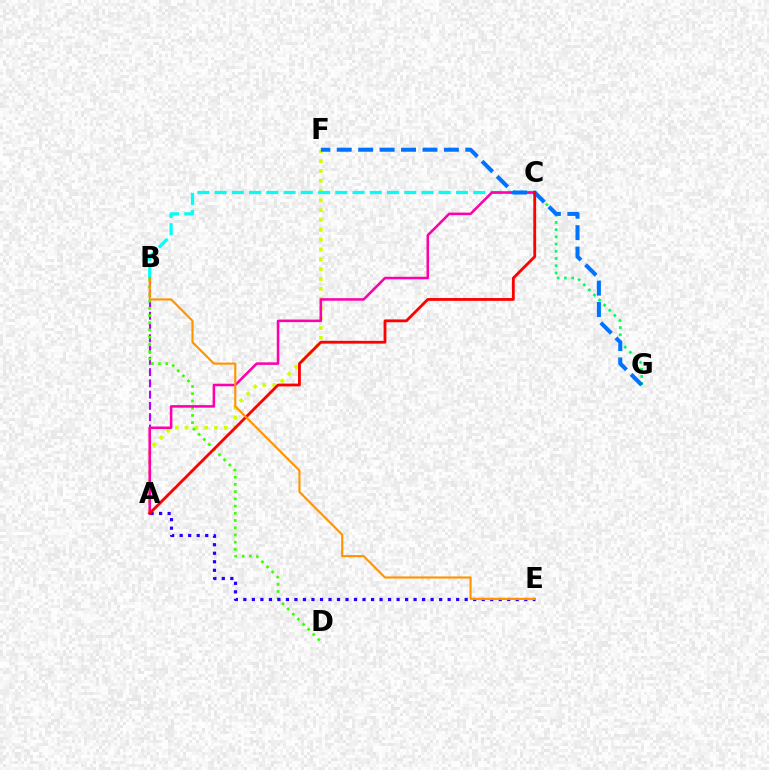{('A', 'F'): [{'color': '#d1ff00', 'line_style': 'dotted', 'thickness': 2.67}], ('A', 'B'): [{'color': '#b900ff', 'line_style': 'dashed', 'thickness': 1.53}], ('C', 'G'): [{'color': '#00ff5c', 'line_style': 'dotted', 'thickness': 1.96}], ('B', 'C'): [{'color': '#00fff6', 'line_style': 'dashed', 'thickness': 2.34}], ('B', 'D'): [{'color': '#3dff00', 'line_style': 'dotted', 'thickness': 1.96}], ('A', 'C'): [{'color': '#ff00ac', 'line_style': 'solid', 'thickness': 1.84}, {'color': '#ff0000', 'line_style': 'solid', 'thickness': 2.02}], ('A', 'E'): [{'color': '#2500ff', 'line_style': 'dotted', 'thickness': 2.31}], ('F', 'G'): [{'color': '#0074ff', 'line_style': 'dashed', 'thickness': 2.91}], ('B', 'E'): [{'color': '#ff9400', 'line_style': 'solid', 'thickness': 1.54}]}